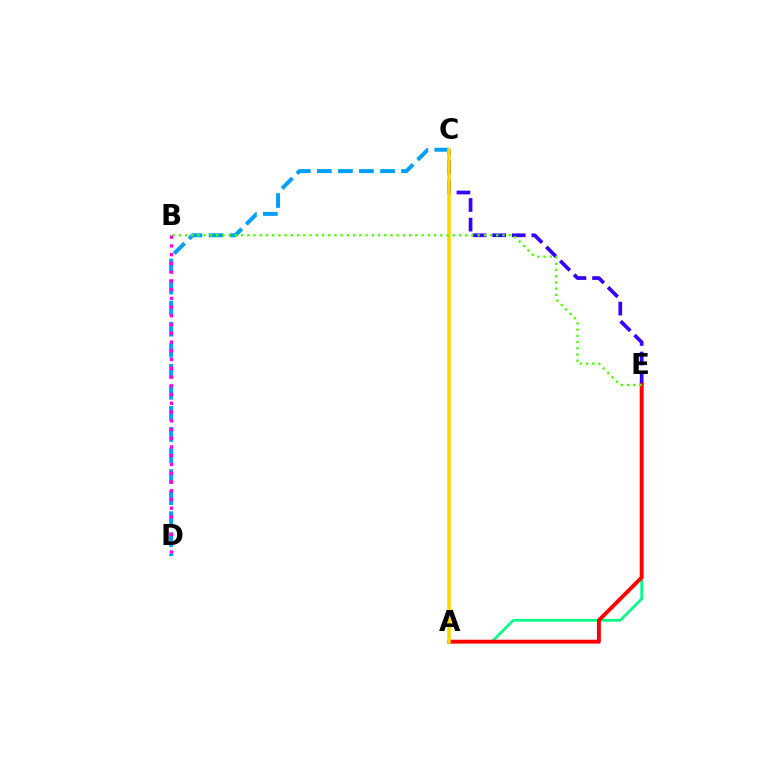{('A', 'E'): [{'color': '#00ff86', 'line_style': 'solid', 'thickness': 1.95}, {'color': '#ff0000', 'line_style': 'solid', 'thickness': 2.81}], ('C', 'E'): [{'color': '#3700ff', 'line_style': 'dashed', 'thickness': 2.66}], ('C', 'D'): [{'color': '#009eff', 'line_style': 'dashed', 'thickness': 2.86}], ('A', 'C'): [{'color': '#ffd500', 'line_style': 'solid', 'thickness': 2.55}], ('B', 'E'): [{'color': '#4fff00', 'line_style': 'dotted', 'thickness': 1.69}], ('B', 'D'): [{'color': '#ff00ed', 'line_style': 'dotted', 'thickness': 2.38}]}